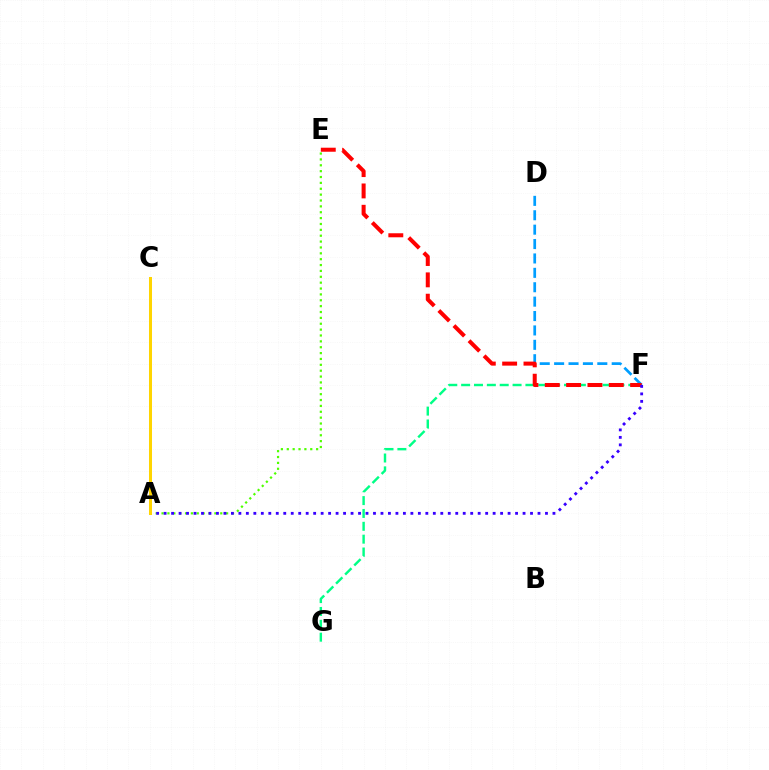{('F', 'G'): [{'color': '#00ff86', 'line_style': 'dashed', 'thickness': 1.75}], ('A', 'E'): [{'color': '#4fff00', 'line_style': 'dotted', 'thickness': 1.59}], ('D', 'F'): [{'color': '#009eff', 'line_style': 'dashed', 'thickness': 1.96}], ('A', 'C'): [{'color': '#ff00ed', 'line_style': 'solid', 'thickness': 2.08}, {'color': '#ffd500', 'line_style': 'solid', 'thickness': 2.17}], ('E', 'F'): [{'color': '#ff0000', 'line_style': 'dashed', 'thickness': 2.9}], ('A', 'F'): [{'color': '#3700ff', 'line_style': 'dotted', 'thickness': 2.03}]}